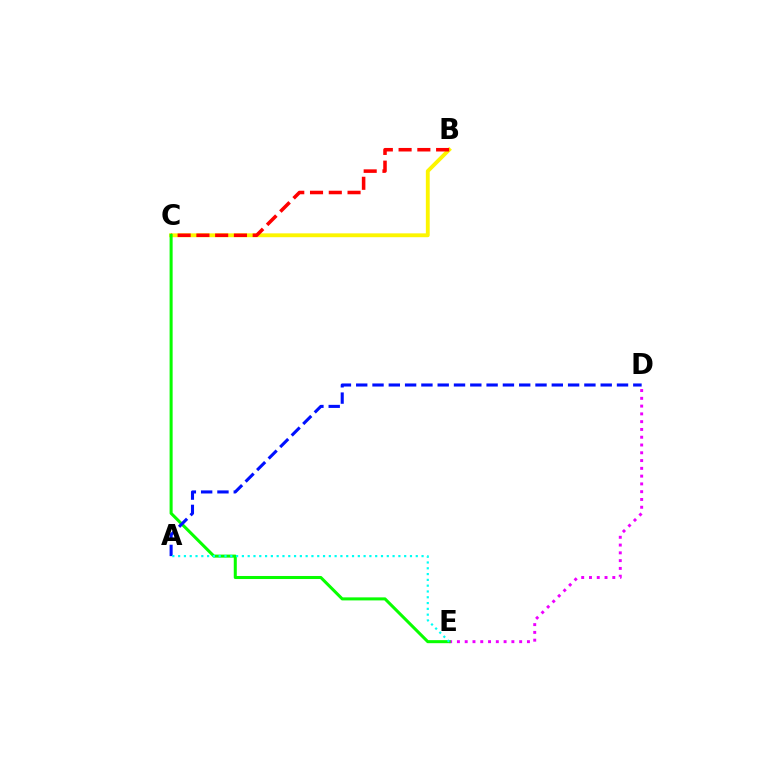{('B', 'C'): [{'color': '#fcf500', 'line_style': 'solid', 'thickness': 2.77}, {'color': '#ff0000', 'line_style': 'dashed', 'thickness': 2.55}], ('D', 'E'): [{'color': '#ee00ff', 'line_style': 'dotted', 'thickness': 2.11}], ('C', 'E'): [{'color': '#08ff00', 'line_style': 'solid', 'thickness': 2.19}], ('A', 'D'): [{'color': '#0010ff', 'line_style': 'dashed', 'thickness': 2.21}], ('A', 'E'): [{'color': '#00fff6', 'line_style': 'dotted', 'thickness': 1.57}]}